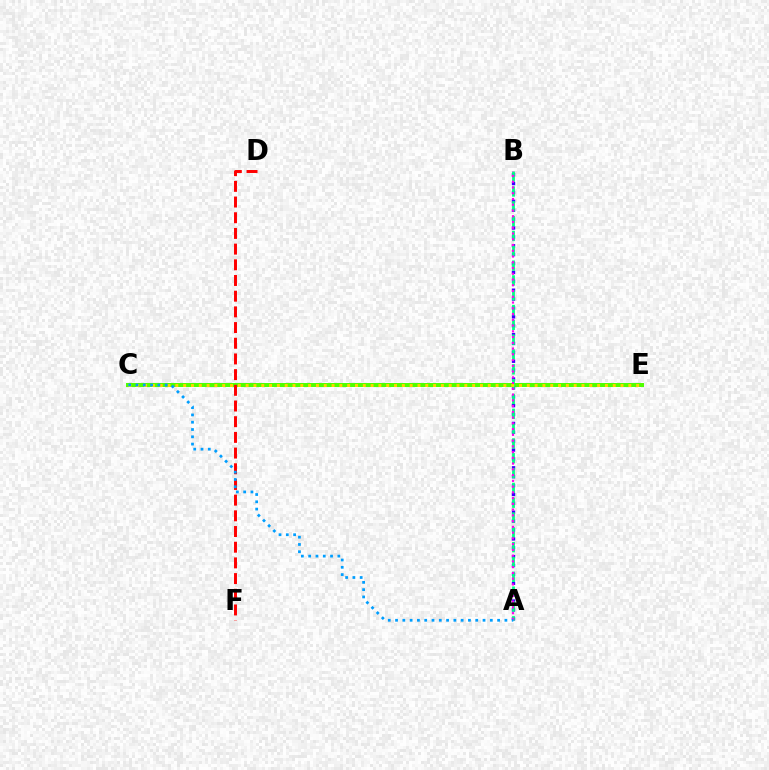{('C', 'E'): [{'color': '#4fff00', 'line_style': 'solid', 'thickness': 2.87}, {'color': '#ffd500', 'line_style': 'dotted', 'thickness': 2.12}], ('A', 'B'): [{'color': '#3700ff', 'line_style': 'dotted', 'thickness': 2.41}, {'color': '#00ff86', 'line_style': 'dashed', 'thickness': 2.01}, {'color': '#ff00ed', 'line_style': 'dotted', 'thickness': 1.56}], ('D', 'F'): [{'color': '#ff0000', 'line_style': 'dashed', 'thickness': 2.13}], ('A', 'C'): [{'color': '#009eff', 'line_style': 'dotted', 'thickness': 1.98}]}